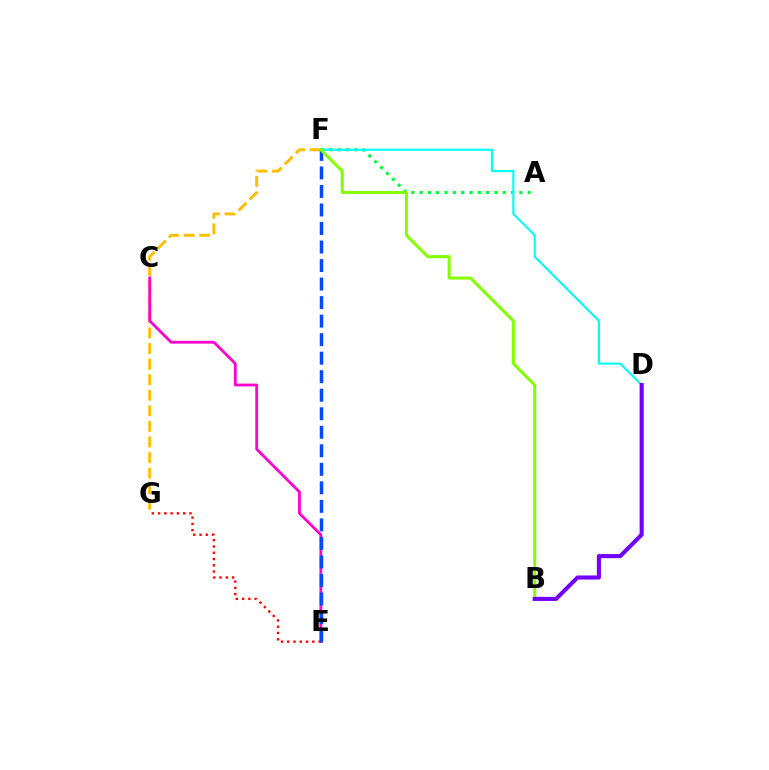{('E', 'G'): [{'color': '#ff0000', 'line_style': 'dotted', 'thickness': 1.71}], ('F', 'G'): [{'color': '#ffbd00', 'line_style': 'dashed', 'thickness': 2.11}], ('A', 'F'): [{'color': '#00ff39', 'line_style': 'dotted', 'thickness': 2.26}], ('D', 'F'): [{'color': '#00fff6', 'line_style': 'solid', 'thickness': 1.53}], ('C', 'E'): [{'color': '#ff00cf', 'line_style': 'solid', 'thickness': 2.01}], ('E', 'F'): [{'color': '#004bff', 'line_style': 'dashed', 'thickness': 2.52}], ('B', 'F'): [{'color': '#84ff00', 'line_style': 'solid', 'thickness': 2.17}], ('B', 'D'): [{'color': '#7200ff', 'line_style': 'solid', 'thickness': 2.94}]}